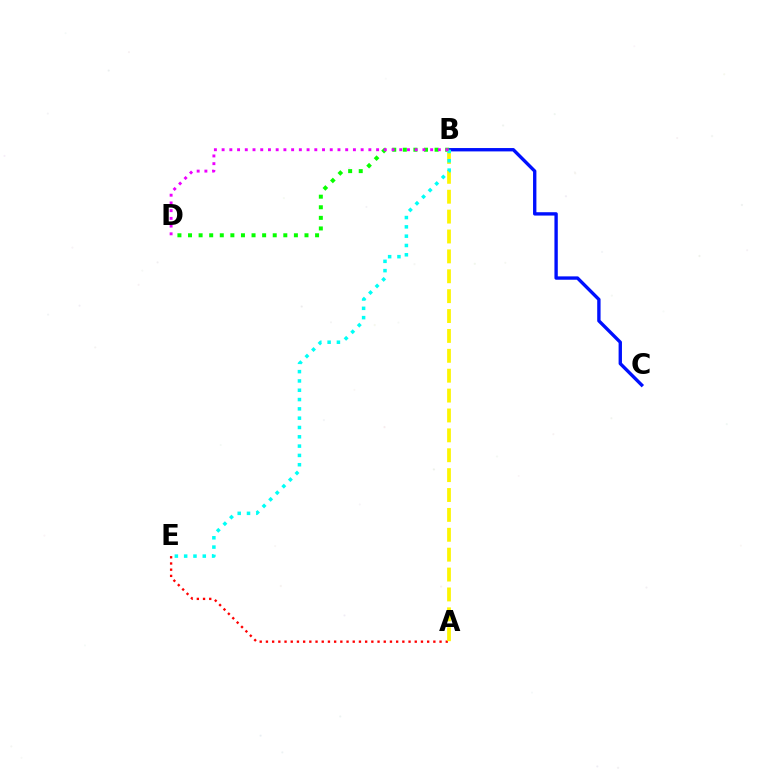{('A', 'E'): [{'color': '#ff0000', 'line_style': 'dotted', 'thickness': 1.68}], ('B', 'C'): [{'color': '#0010ff', 'line_style': 'solid', 'thickness': 2.42}], ('B', 'D'): [{'color': '#08ff00', 'line_style': 'dotted', 'thickness': 2.88}, {'color': '#ee00ff', 'line_style': 'dotted', 'thickness': 2.1}], ('A', 'B'): [{'color': '#fcf500', 'line_style': 'dashed', 'thickness': 2.7}], ('B', 'E'): [{'color': '#00fff6', 'line_style': 'dotted', 'thickness': 2.53}]}